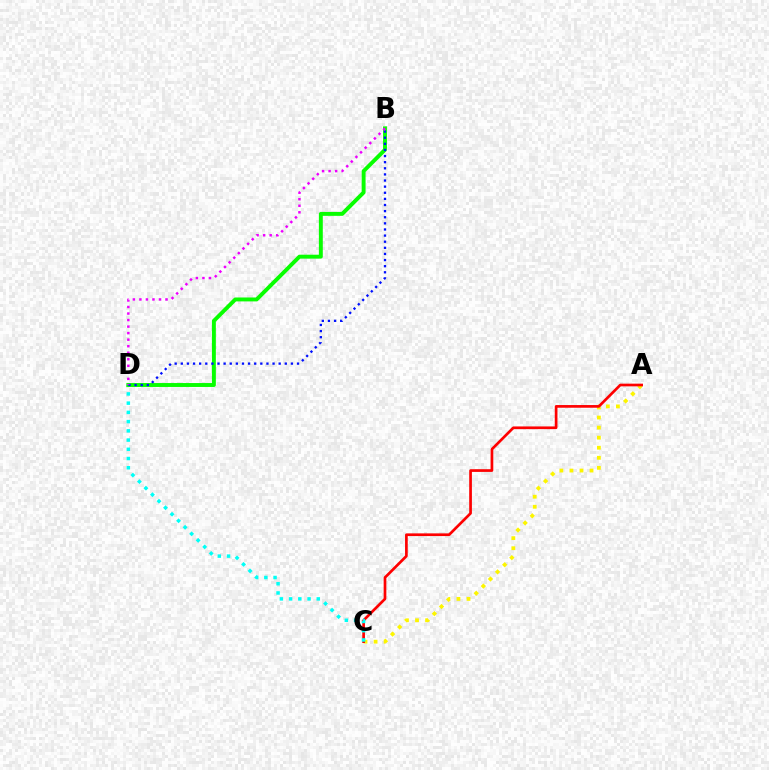{('A', 'C'): [{'color': '#fcf500', 'line_style': 'dotted', 'thickness': 2.73}, {'color': '#ff0000', 'line_style': 'solid', 'thickness': 1.94}], ('C', 'D'): [{'color': '#00fff6', 'line_style': 'dotted', 'thickness': 2.51}], ('B', 'D'): [{'color': '#08ff00', 'line_style': 'solid', 'thickness': 2.82}, {'color': '#0010ff', 'line_style': 'dotted', 'thickness': 1.66}, {'color': '#ee00ff', 'line_style': 'dotted', 'thickness': 1.78}]}